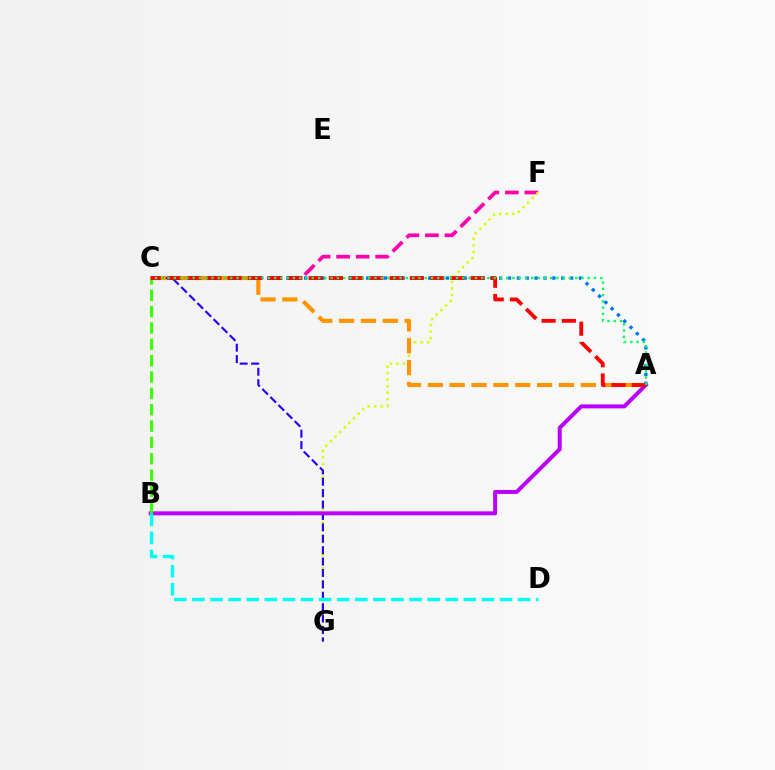{('C', 'F'): [{'color': '#ff00ac', 'line_style': 'dashed', 'thickness': 2.65}], ('F', 'G'): [{'color': '#d1ff00', 'line_style': 'dotted', 'thickness': 1.77}], ('C', 'G'): [{'color': '#2500ff', 'line_style': 'dashed', 'thickness': 1.55}], ('A', 'B'): [{'color': '#b900ff', 'line_style': 'solid', 'thickness': 2.86}], ('B', 'D'): [{'color': '#00fff6', 'line_style': 'dashed', 'thickness': 2.46}], ('A', 'C'): [{'color': '#0074ff', 'line_style': 'dotted', 'thickness': 2.41}, {'color': '#ff9400', 'line_style': 'dashed', 'thickness': 2.97}, {'color': '#ff0000', 'line_style': 'dashed', 'thickness': 2.75}, {'color': '#00ff5c', 'line_style': 'dotted', 'thickness': 1.7}], ('B', 'C'): [{'color': '#3dff00', 'line_style': 'dashed', 'thickness': 2.22}]}